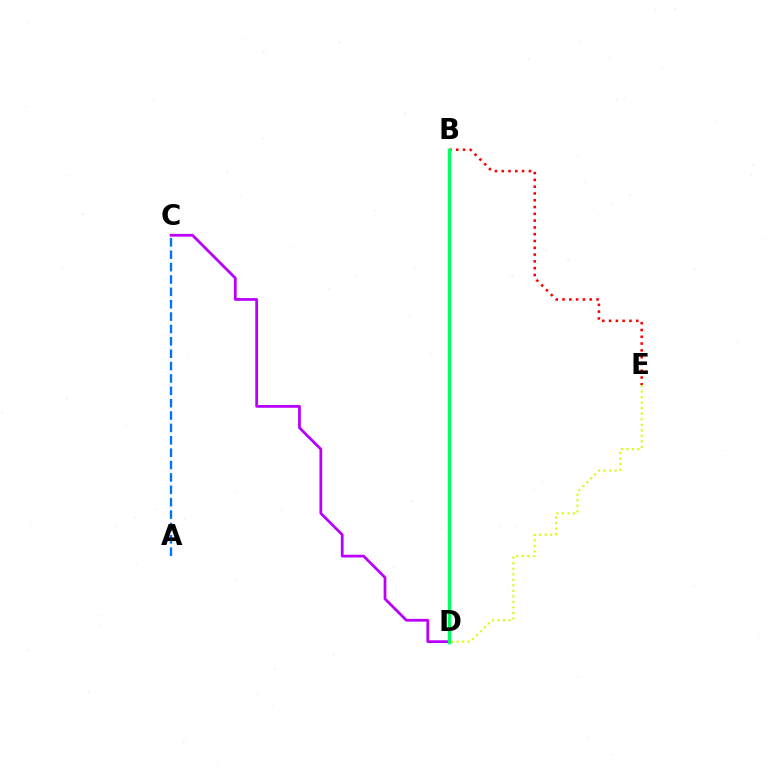{('A', 'C'): [{'color': '#0074ff', 'line_style': 'dashed', 'thickness': 1.68}], ('B', 'E'): [{'color': '#ff0000', 'line_style': 'dotted', 'thickness': 1.85}], ('C', 'D'): [{'color': '#b900ff', 'line_style': 'solid', 'thickness': 1.99}], ('B', 'D'): [{'color': '#00ff5c', 'line_style': 'solid', 'thickness': 2.51}], ('D', 'E'): [{'color': '#d1ff00', 'line_style': 'dotted', 'thickness': 1.5}]}